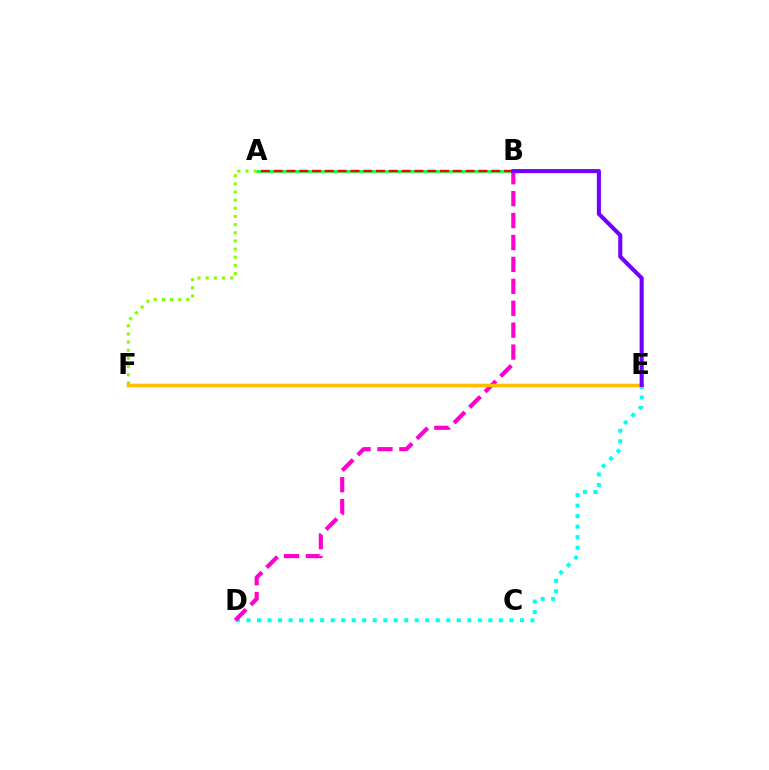{('E', 'F'): [{'color': '#004bff', 'line_style': 'solid', 'thickness': 2.22}, {'color': '#ffbd00', 'line_style': 'solid', 'thickness': 2.49}], ('A', 'B'): [{'color': '#00ff39', 'line_style': 'solid', 'thickness': 1.92}, {'color': '#ff0000', 'line_style': 'dashed', 'thickness': 1.74}], ('D', 'E'): [{'color': '#00fff6', 'line_style': 'dotted', 'thickness': 2.86}], ('B', 'D'): [{'color': '#ff00cf', 'line_style': 'dashed', 'thickness': 2.98}], ('A', 'F'): [{'color': '#84ff00', 'line_style': 'dotted', 'thickness': 2.21}], ('B', 'E'): [{'color': '#7200ff', 'line_style': 'solid', 'thickness': 2.93}]}